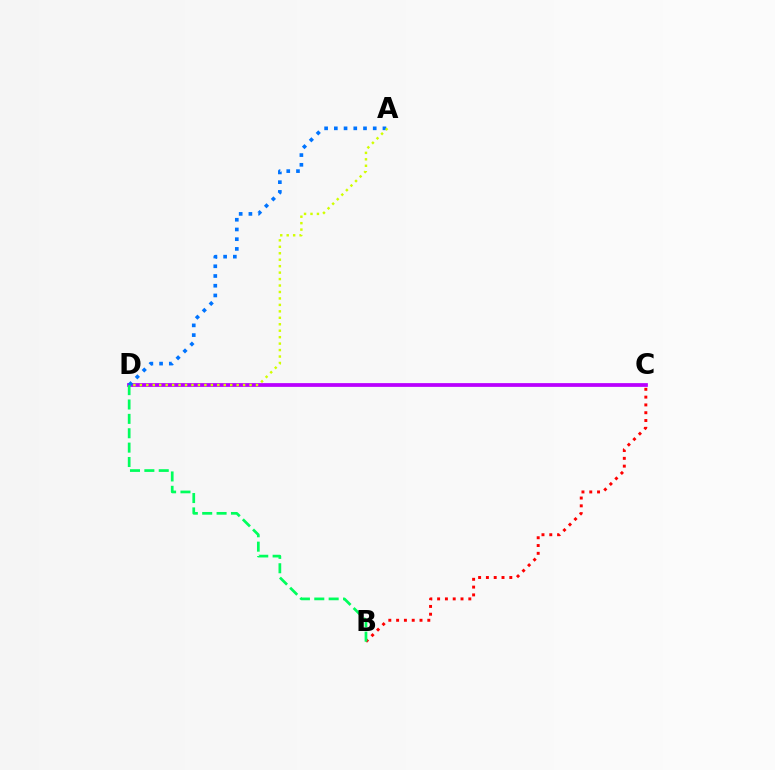{('C', 'D'): [{'color': '#b900ff', 'line_style': 'solid', 'thickness': 2.71}], ('B', 'C'): [{'color': '#ff0000', 'line_style': 'dotted', 'thickness': 2.12}], ('A', 'D'): [{'color': '#0074ff', 'line_style': 'dotted', 'thickness': 2.64}, {'color': '#d1ff00', 'line_style': 'dotted', 'thickness': 1.75}], ('B', 'D'): [{'color': '#00ff5c', 'line_style': 'dashed', 'thickness': 1.95}]}